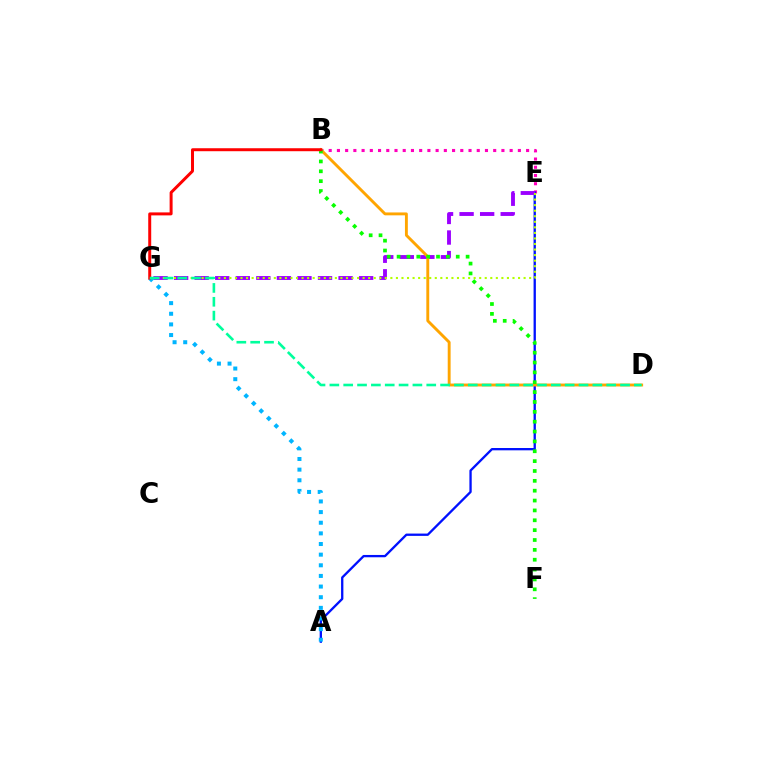{('B', 'E'): [{'color': '#ff00bd', 'line_style': 'dotted', 'thickness': 2.23}], ('A', 'E'): [{'color': '#0010ff', 'line_style': 'solid', 'thickness': 1.66}], ('E', 'G'): [{'color': '#9b00ff', 'line_style': 'dashed', 'thickness': 2.79}, {'color': '#b3ff00', 'line_style': 'dotted', 'thickness': 1.51}], ('B', 'D'): [{'color': '#ffa500', 'line_style': 'solid', 'thickness': 2.08}], ('B', 'F'): [{'color': '#08ff00', 'line_style': 'dotted', 'thickness': 2.68}], ('A', 'G'): [{'color': '#00b5ff', 'line_style': 'dotted', 'thickness': 2.89}], ('B', 'G'): [{'color': '#ff0000', 'line_style': 'solid', 'thickness': 2.14}], ('D', 'G'): [{'color': '#00ff9d', 'line_style': 'dashed', 'thickness': 1.88}]}